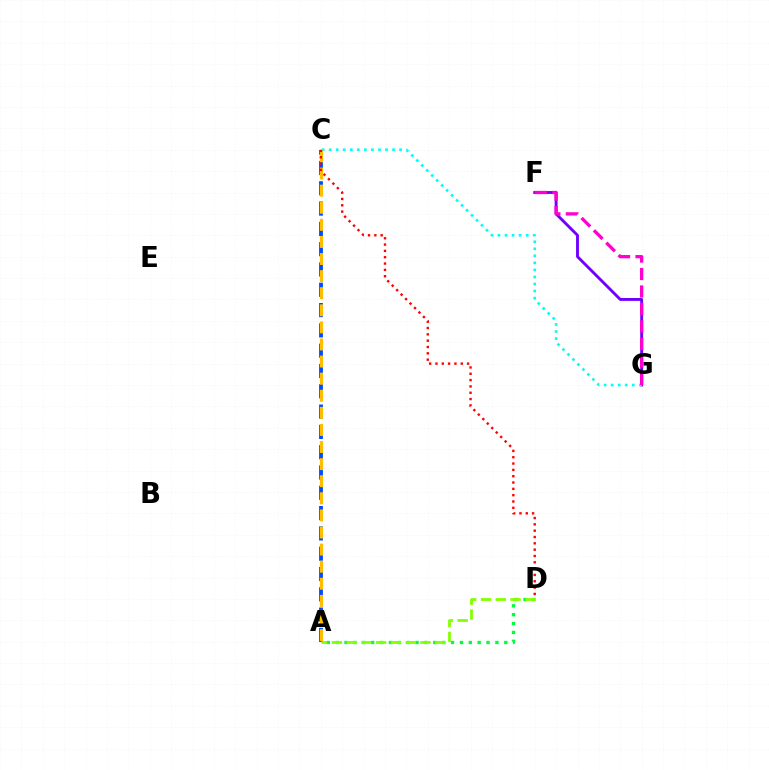{('F', 'G'): [{'color': '#7200ff', 'line_style': 'solid', 'thickness': 2.08}, {'color': '#ff00cf', 'line_style': 'dashed', 'thickness': 2.37}], ('A', 'D'): [{'color': '#00ff39', 'line_style': 'dotted', 'thickness': 2.41}, {'color': '#84ff00', 'line_style': 'dashed', 'thickness': 2.01}], ('A', 'C'): [{'color': '#004bff', 'line_style': 'dashed', 'thickness': 2.76}, {'color': '#ffbd00', 'line_style': 'dashed', 'thickness': 2.32}], ('C', 'G'): [{'color': '#00fff6', 'line_style': 'dotted', 'thickness': 1.91}], ('C', 'D'): [{'color': '#ff0000', 'line_style': 'dotted', 'thickness': 1.72}]}